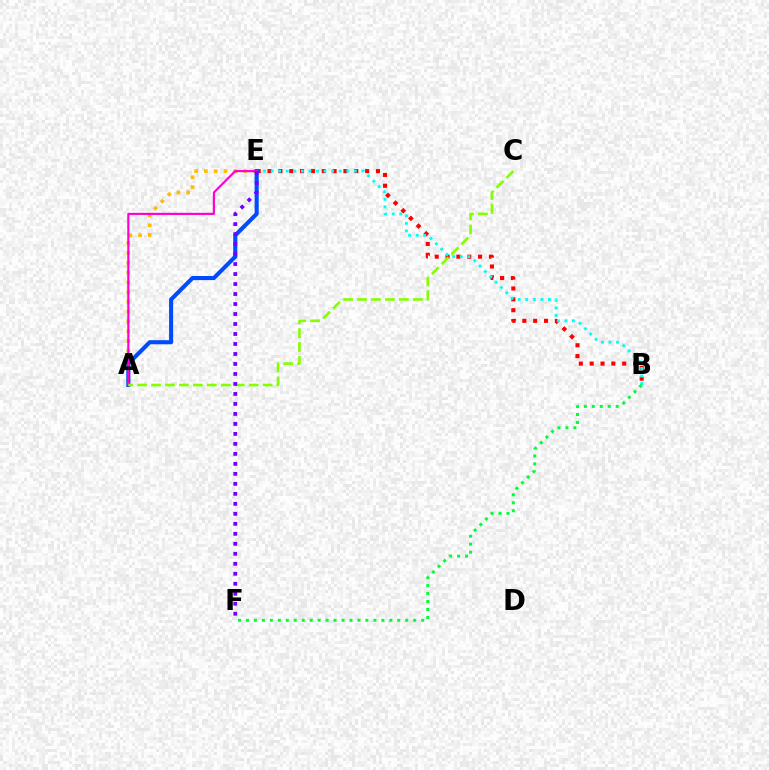{('B', 'E'): [{'color': '#ff0000', 'line_style': 'dotted', 'thickness': 2.95}, {'color': '#00fff6', 'line_style': 'dotted', 'thickness': 2.06}], ('A', 'E'): [{'color': '#ffbd00', 'line_style': 'dotted', 'thickness': 2.66}, {'color': '#004bff', 'line_style': 'solid', 'thickness': 2.94}, {'color': '#ff00cf', 'line_style': 'solid', 'thickness': 1.56}], ('A', 'C'): [{'color': '#84ff00', 'line_style': 'dashed', 'thickness': 1.9}], ('B', 'F'): [{'color': '#00ff39', 'line_style': 'dotted', 'thickness': 2.16}], ('E', 'F'): [{'color': '#7200ff', 'line_style': 'dotted', 'thickness': 2.71}]}